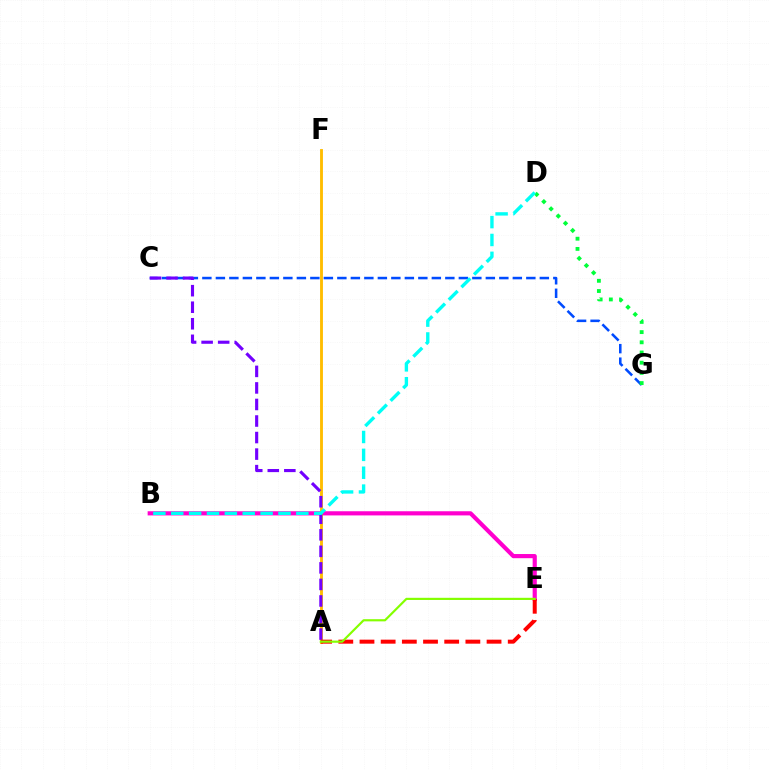{('B', 'E'): [{'color': '#ff00cf', 'line_style': 'solid', 'thickness': 3.0}], ('A', 'F'): [{'color': '#ffbd00', 'line_style': 'solid', 'thickness': 2.06}], ('C', 'G'): [{'color': '#004bff', 'line_style': 'dashed', 'thickness': 1.83}], ('D', 'G'): [{'color': '#00ff39', 'line_style': 'dotted', 'thickness': 2.77}], ('A', 'C'): [{'color': '#7200ff', 'line_style': 'dashed', 'thickness': 2.25}], ('B', 'D'): [{'color': '#00fff6', 'line_style': 'dashed', 'thickness': 2.43}], ('A', 'E'): [{'color': '#ff0000', 'line_style': 'dashed', 'thickness': 2.88}, {'color': '#84ff00', 'line_style': 'solid', 'thickness': 1.56}]}